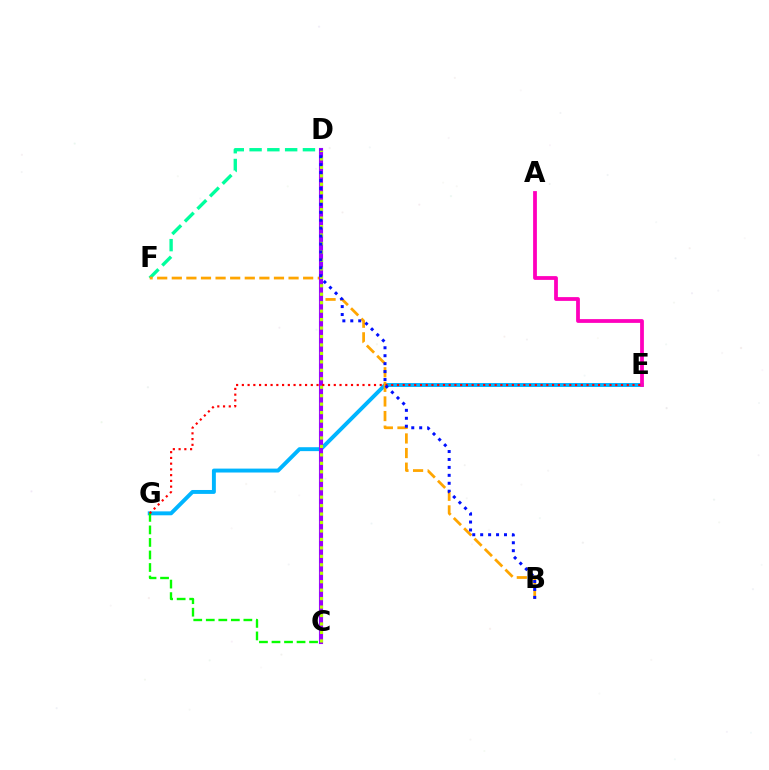{('D', 'F'): [{'color': '#00ff9d', 'line_style': 'dashed', 'thickness': 2.42}], ('E', 'G'): [{'color': '#00b5ff', 'line_style': 'solid', 'thickness': 2.82}, {'color': '#ff0000', 'line_style': 'dotted', 'thickness': 1.56}], ('C', 'G'): [{'color': '#08ff00', 'line_style': 'dashed', 'thickness': 1.7}], ('B', 'F'): [{'color': '#ffa500', 'line_style': 'dashed', 'thickness': 1.98}], ('C', 'D'): [{'color': '#9b00ff', 'line_style': 'solid', 'thickness': 2.95}, {'color': '#b3ff00', 'line_style': 'dotted', 'thickness': 2.3}], ('A', 'E'): [{'color': '#ff00bd', 'line_style': 'solid', 'thickness': 2.72}], ('B', 'D'): [{'color': '#0010ff', 'line_style': 'dotted', 'thickness': 2.16}]}